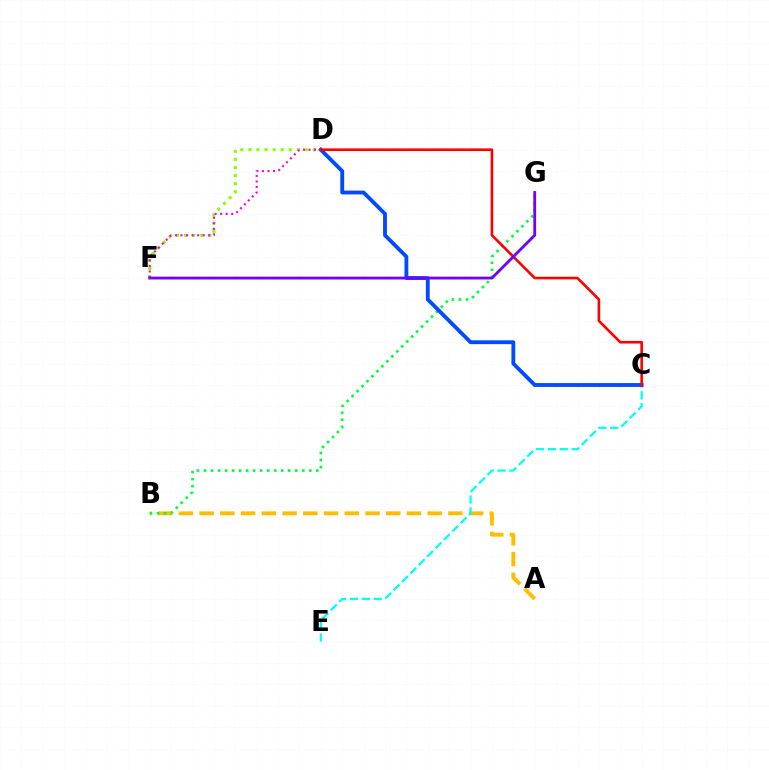{('D', 'F'): [{'color': '#84ff00', 'line_style': 'dotted', 'thickness': 2.19}, {'color': '#ff00cf', 'line_style': 'dotted', 'thickness': 1.51}], ('A', 'B'): [{'color': '#ffbd00', 'line_style': 'dashed', 'thickness': 2.82}], ('C', 'E'): [{'color': '#00fff6', 'line_style': 'dashed', 'thickness': 1.61}], ('B', 'G'): [{'color': '#00ff39', 'line_style': 'dotted', 'thickness': 1.91}], ('C', 'D'): [{'color': '#004bff', 'line_style': 'solid', 'thickness': 2.76}, {'color': '#ff0000', 'line_style': 'solid', 'thickness': 1.88}], ('F', 'G'): [{'color': '#7200ff', 'line_style': 'solid', 'thickness': 2.04}]}